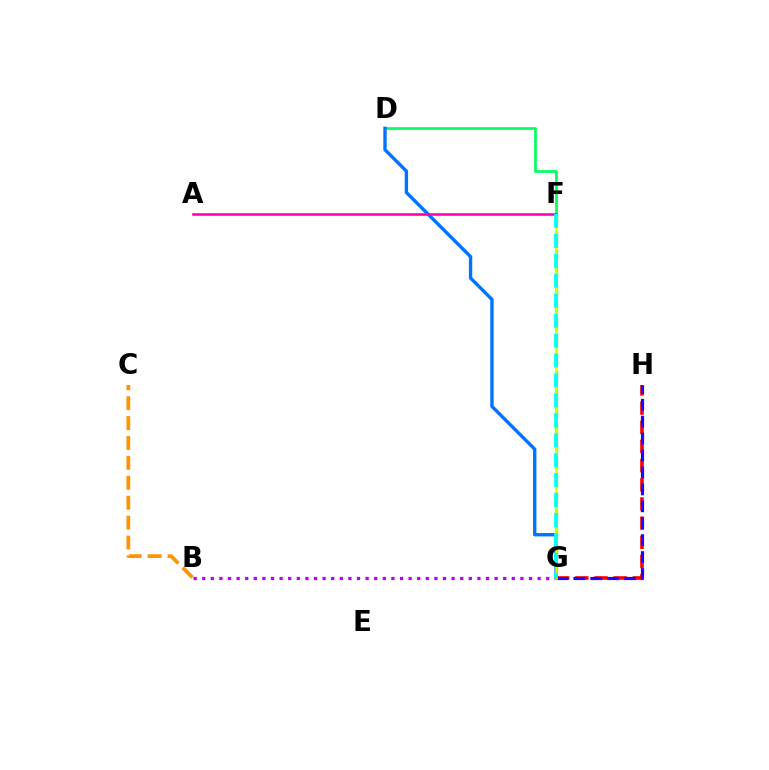{('G', 'H'): [{'color': '#ff0000', 'line_style': 'dashed', 'thickness': 2.6}, {'color': '#2500ff', 'line_style': 'dashed', 'thickness': 2.3}], ('B', 'G'): [{'color': '#b900ff', 'line_style': 'dotted', 'thickness': 2.34}], ('D', 'F'): [{'color': '#00ff5c', 'line_style': 'solid', 'thickness': 1.95}], ('F', 'G'): [{'color': '#3dff00', 'line_style': 'dashed', 'thickness': 2.36}, {'color': '#d1ff00', 'line_style': 'solid', 'thickness': 1.88}, {'color': '#00fff6', 'line_style': 'dashed', 'thickness': 2.71}], ('B', 'C'): [{'color': '#ff9400', 'line_style': 'dashed', 'thickness': 2.71}], ('D', 'G'): [{'color': '#0074ff', 'line_style': 'solid', 'thickness': 2.43}], ('A', 'F'): [{'color': '#ff00ac', 'line_style': 'solid', 'thickness': 1.86}]}